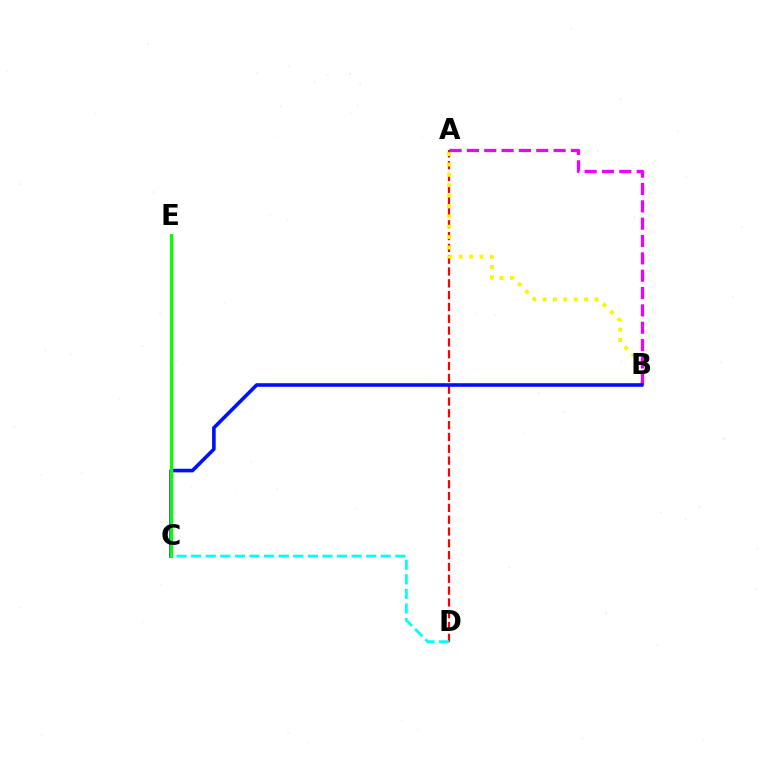{('A', 'D'): [{'color': '#ff0000', 'line_style': 'dashed', 'thickness': 1.61}], ('A', 'B'): [{'color': '#fcf500', 'line_style': 'dotted', 'thickness': 2.82}, {'color': '#ee00ff', 'line_style': 'dashed', 'thickness': 2.36}], ('B', 'C'): [{'color': '#0010ff', 'line_style': 'solid', 'thickness': 2.6}], ('C', 'E'): [{'color': '#08ff00', 'line_style': 'solid', 'thickness': 2.25}], ('C', 'D'): [{'color': '#00fff6', 'line_style': 'dashed', 'thickness': 1.98}]}